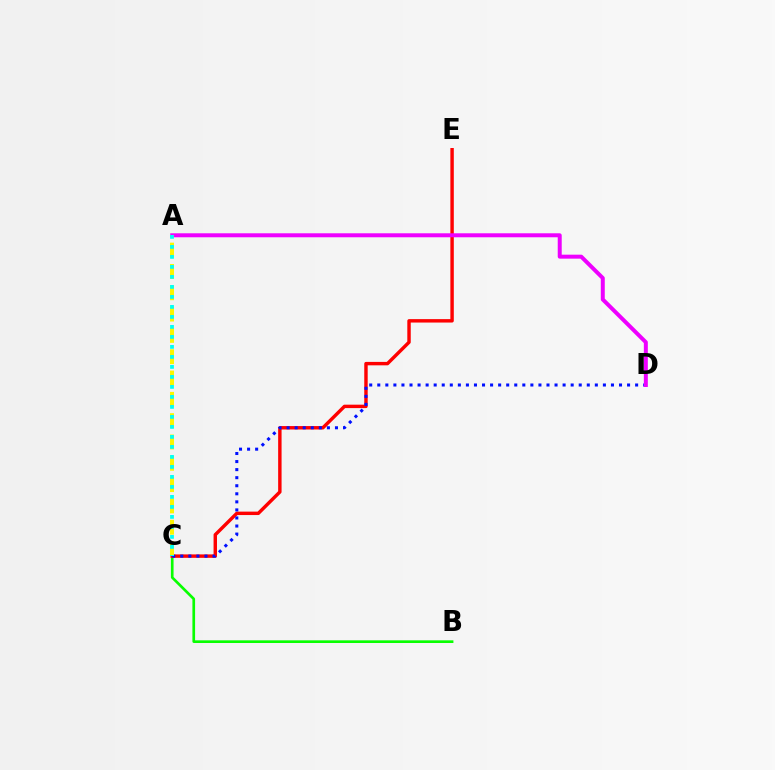{('B', 'C'): [{'color': '#08ff00', 'line_style': 'solid', 'thickness': 1.92}], ('C', 'E'): [{'color': '#ff0000', 'line_style': 'solid', 'thickness': 2.47}], ('C', 'D'): [{'color': '#0010ff', 'line_style': 'dotted', 'thickness': 2.19}], ('A', 'D'): [{'color': '#ee00ff', 'line_style': 'solid', 'thickness': 2.87}], ('A', 'C'): [{'color': '#fcf500', 'line_style': 'dashed', 'thickness': 2.9}, {'color': '#00fff6', 'line_style': 'dotted', 'thickness': 2.72}]}